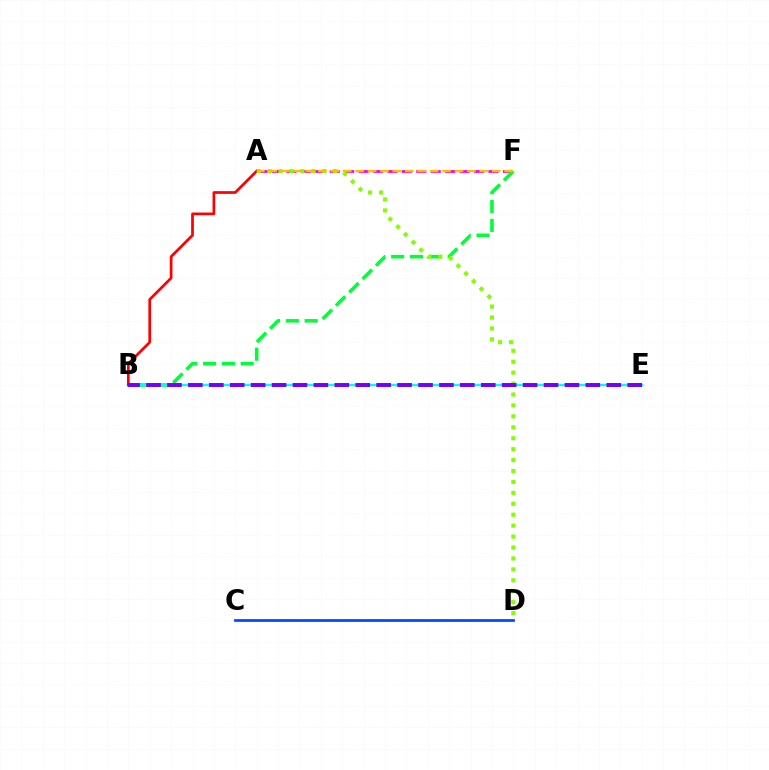{('A', 'F'): [{'color': '#ff00cf', 'line_style': 'dashed', 'thickness': 1.96}, {'color': '#ffbd00', 'line_style': 'dashed', 'thickness': 1.69}], ('C', 'D'): [{'color': '#004bff', 'line_style': 'solid', 'thickness': 1.99}], ('B', 'F'): [{'color': '#00ff39', 'line_style': 'dashed', 'thickness': 2.56}], ('B', 'E'): [{'color': '#00fff6', 'line_style': 'solid', 'thickness': 1.71}, {'color': '#7200ff', 'line_style': 'dashed', 'thickness': 2.84}], ('A', 'B'): [{'color': '#ff0000', 'line_style': 'solid', 'thickness': 1.95}], ('A', 'D'): [{'color': '#84ff00', 'line_style': 'dotted', 'thickness': 2.97}]}